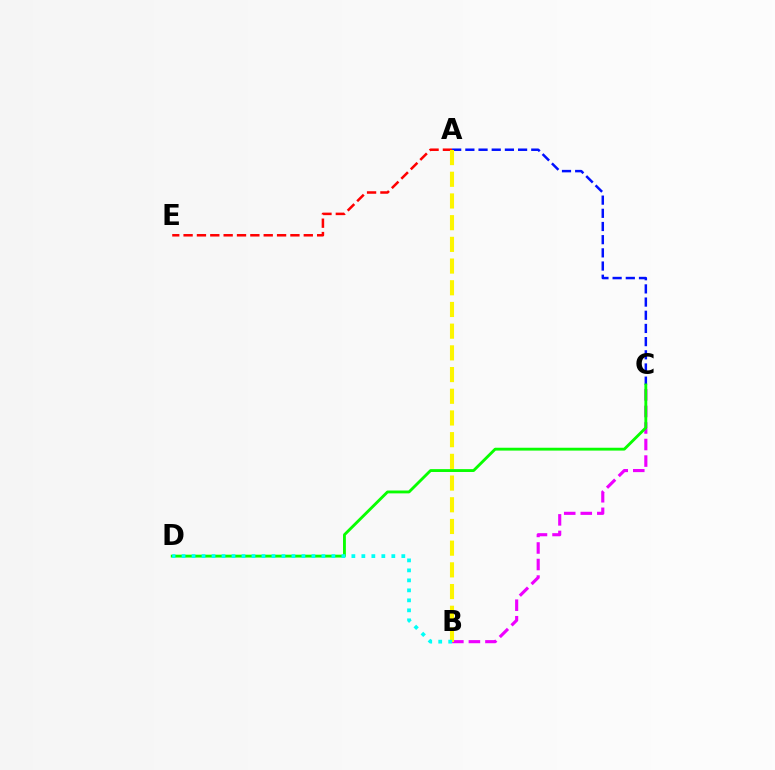{('A', 'E'): [{'color': '#ff0000', 'line_style': 'dashed', 'thickness': 1.81}], ('B', 'C'): [{'color': '#ee00ff', 'line_style': 'dashed', 'thickness': 2.25}], ('A', 'C'): [{'color': '#0010ff', 'line_style': 'dashed', 'thickness': 1.79}], ('C', 'D'): [{'color': '#08ff00', 'line_style': 'solid', 'thickness': 2.05}], ('A', 'B'): [{'color': '#fcf500', 'line_style': 'dashed', 'thickness': 2.95}], ('B', 'D'): [{'color': '#00fff6', 'line_style': 'dotted', 'thickness': 2.71}]}